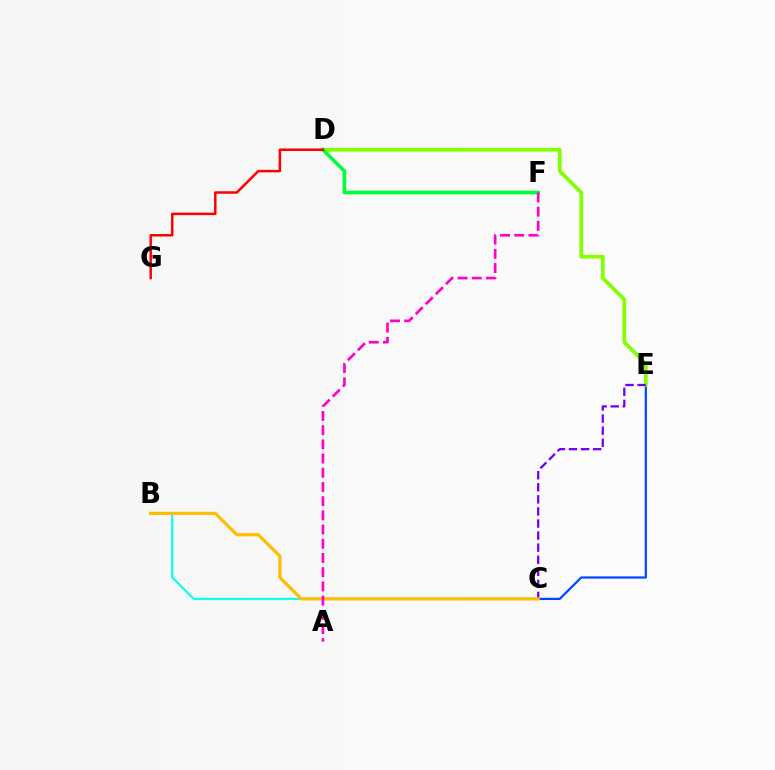{('C', 'E'): [{'color': '#004bff', 'line_style': 'solid', 'thickness': 1.62}, {'color': '#7200ff', 'line_style': 'dashed', 'thickness': 1.64}], ('D', 'E'): [{'color': '#84ff00', 'line_style': 'solid', 'thickness': 2.68}], ('D', 'F'): [{'color': '#00ff39', 'line_style': 'solid', 'thickness': 2.61}], ('B', 'C'): [{'color': '#00fff6', 'line_style': 'solid', 'thickness': 1.5}, {'color': '#ffbd00', 'line_style': 'solid', 'thickness': 2.29}], ('A', 'F'): [{'color': '#ff00cf', 'line_style': 'dashed', 'thickness': 1.93}], ('D', 'G'): [{'color': '#ff0000', 'line_style': 'solid', 'thickness': 1.8}]}